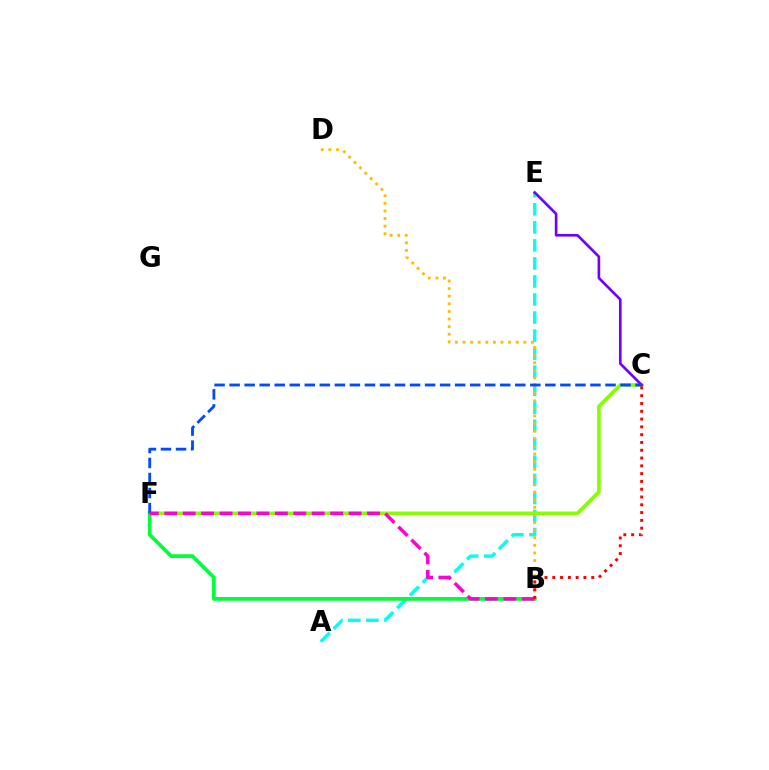{('A', 'E'): [{'color': '#00fff6', 'line_style': 'dashed', 'thickness': 2.45}], ('C', 'F'): [{'color': '#84ff00', 'line_style': 'solid', 'thickness': 2.62}, {'color': '#004bff', 'line_style': 'dashed', 'thickness': 2.04}], ('C', 'E'): [{'color': '#7200ff', 'line_style': 'solid', 'thickness': 1.91}], ('B', 'D'): [{'color': '#ffbd00', 'line_style': 'dotted', 'thickness': 2.07}], ('B', 'F'): [{'color': '#00ff39', 'line_style': 'solid', 'thickness': 2.67}, {'color': '#ff00cf', 'line_style': 'dashed', 'thickness': 2.5}], ('B', 'C'): [{'color': '#ff0000', 'line_style': 'dotted', 'thickness': 2.12}]}